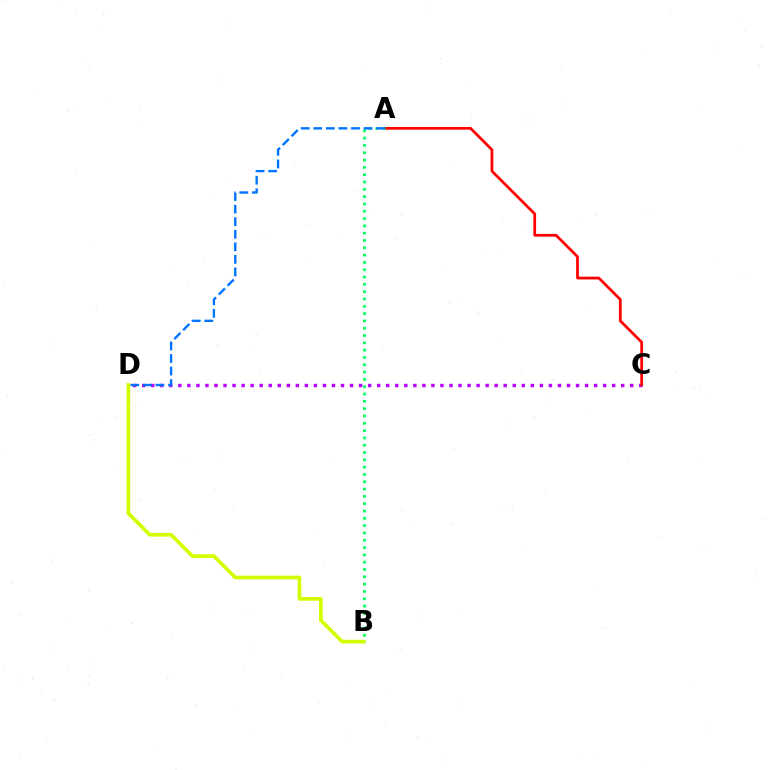{('C', 'D'): [{'color': '#b900ff', 'line_style': 'dotted', 'thickness': 2.46}], ('A', 'C'): [{'color': '#ff0000', 'line_style': 'solid', 'thickness': 1.98}], ('A', 'B'): [{'color': '#00ff5c', 'line_style': 'dotted', 'thickness': 1.99}], ('A', 'D'): [{'color': '#0074ff', 'line_style': 'dashed', 'thickness': 1.71}], ('B', 'D'): [{'color': '#d1ff00', 'line_style': 'solid', 'thickness': 2.68}]}